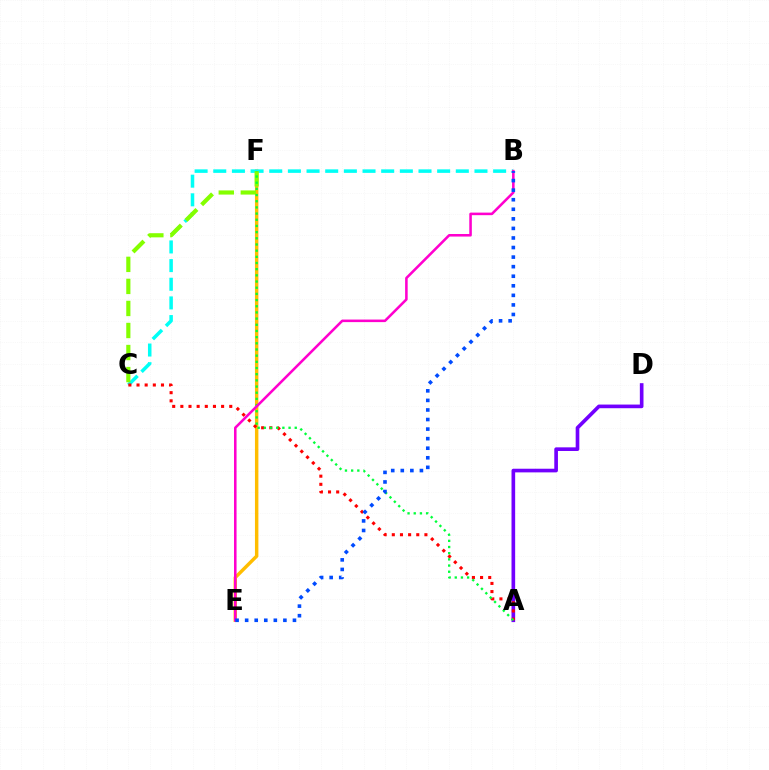{('E', 'F'): [{'color': '#ffbd00', 'line_style': 'solid', 'thickness': 2.48}], ('B', 'C'): [{'color': '#00fff6', 'line_style': 'dashed', 'thickness': 2.53}], ('C', 'F'): [{'color': '#84ff00', 'line_style': 'dashed', 'thickness': 2.99}], ('A', 'D'): [{'color': '#7200ff', 'line_style': 'solid', 'thickness': 2.63}], ('A', 'C'): [{'color': '#ff0000', 'line_style': 'dotted', 'thickness': 2.21}], ('A', 'F'): [{'color': '#00ff39', 'line_style': 'dotted', 'thickness': 1.68}], ('B', 'E'): [{'color': '#ff00cf', 'line_style': 'solid', 'thickness': 1.84}, {'color': '#004bff', 'line_style': 'dotted', 'thickness': 2.6}]}